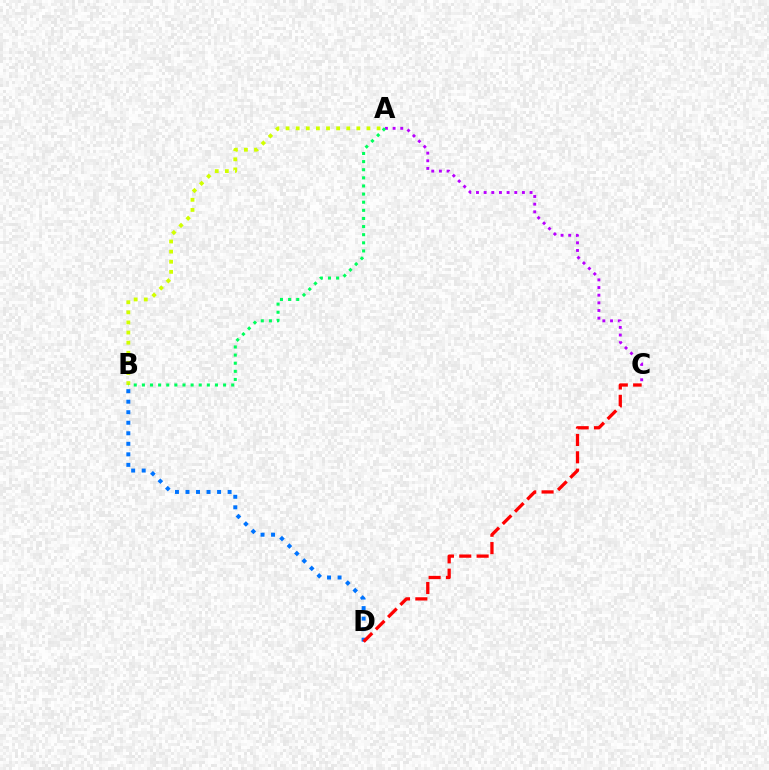{('B', 'D'): [{'color': '#0074ff', 'line_style': 'dotted', 'thickness': 2.86}], ('A', 'B'): [{'color': '#d1ff00', 'line_style': 'dotted', 'thickness': 2.75}, {'color': '#00ff5c', 'line_style': 'dotted', 'thickness': 2.21}], ('C', 'D'): [{'color': '#ff0000', 'line_style': 'dashed', 'thickness': 2.36}], ('A', 'C'): [{'color': '#b900ff', 'line_style': 'dotted', 'thickness': 2.08}]}